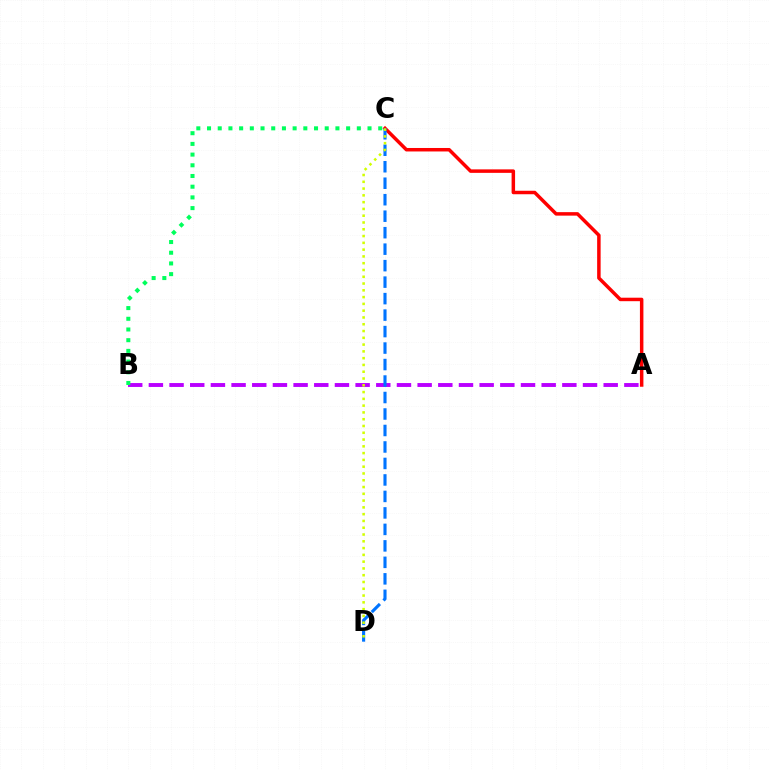{('A', 'C'): [{'color': '#ff0000', 'line_style': 'solid', 'thickness': 2.51}], ('A', 'B'): [{'color': '#b900ff', 'line_style': 'dashed', 'thickness': 2.81}], ('C', 'D'): [{'color': '#0074ff', 'line_style': 'dashed', 'thickness': 2.24}, {'color': '#d1ff00', 'line_style': 'dotted', 'thickness': 1.84}], ('B', 'C'): [{'color': '#00ff5c', 'line_style': 'dotted', 'thickness': 2.91}]}